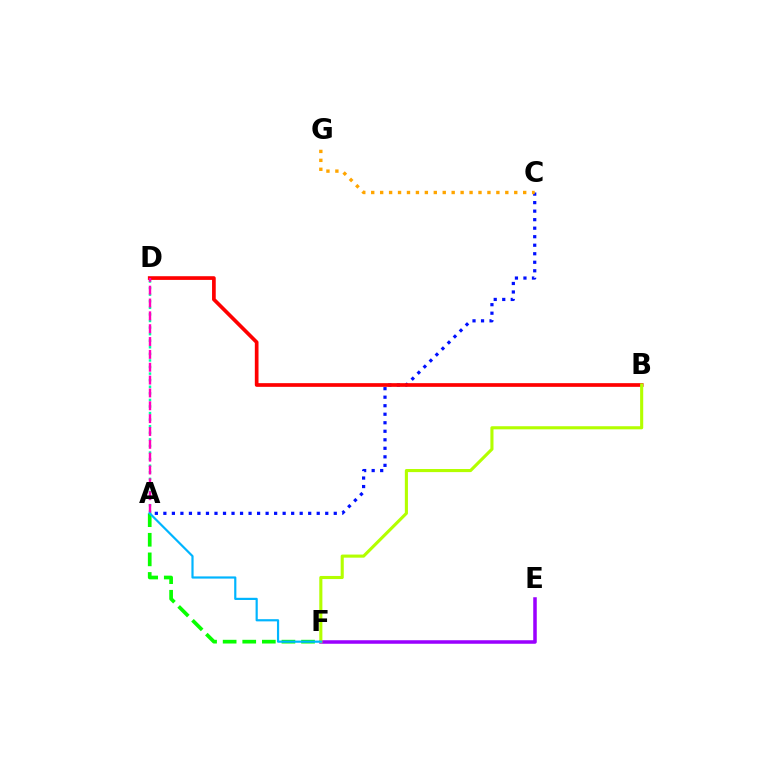{('A', 'F'): [{'color': '#08ff00', 'line_style': 'dashed', 'thickness': 2.66}, {'color': '#00b5ff', 'line_style': 'solid', 'thickness': 1.57}], ('A', 'D'): [{'color': '#00ff9d', 'line_style': 'dotted', 'thickness': 1.79}, {'color': '#ff00bd', 'line_style': 'dashed', 'thickness': 1.74}], ('A', 'C'): [{'color': '#0010ff', 'line_style': 'dotted', 'thickness': 2.31}], ('B', 'D'): [{'color': '#ff0000', 'line_style': 'solid', 'thickness': 2.66}], ('E', 'F'): [{'color': '#9b00ff', 'line_style': 'solid', 'thickness': 2.54}], ('C', 'G'): [{'color': '#ffa500', 'line_style': 'dotted', 'thickness': 2.43}], ('B', 'F'): [{'color': '#b3ff00', 'line_style': 'solid', 'thickness': 2.23}]}